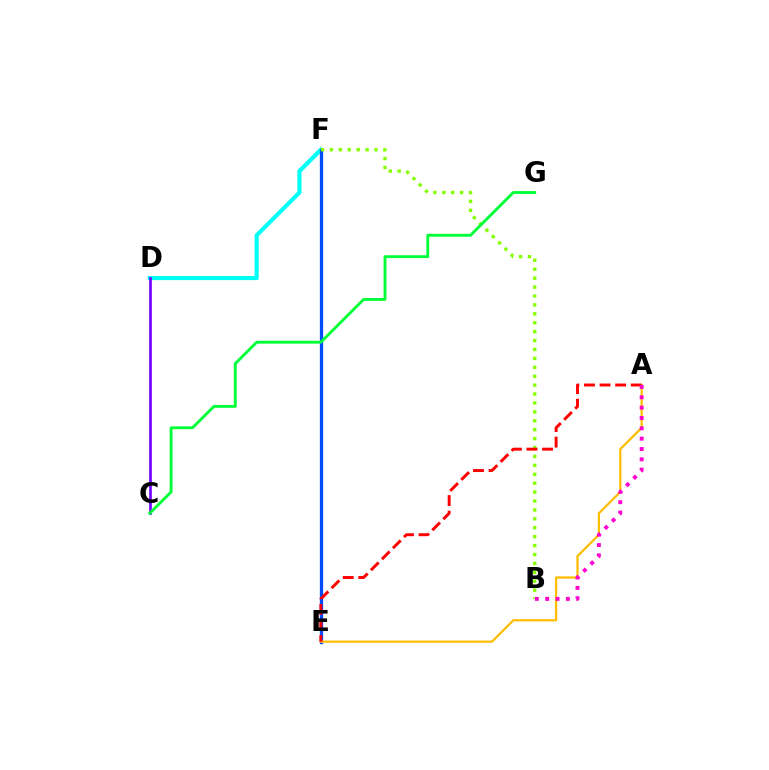{('D', 'F'): [{'color': '#00fff6', 'line_style': 'solid', 'thickness': 2.97}], ('C', 'D'): [{'color': '#7200ff', 'line_style': 'solid', 'thickness': 1.92}], ('E', 'F'): [{'color': '#004bff', 'line_style': 'solid', 'thickness': 2.37}], ('B', 'F'): [{'color': '#84ff00', 'line_style': 'dotted', 'thickness': 2.42}], ('A', 'E'): [{'color': '#ffbd00', 'line_style': 'solid', 'thickness': 1.61}, {'color': '#ff0000', 'line_style': 'dashed', 'thickness': 2.12}], ('C', 'G'): [{'color': '#00ff39', 'line_style': 'solid', 'thickness': 2.06}], ('A', 'B'): [{'color': '#ff00cf', 'line_style': 'dotted', 'thickness': 2.81}]}